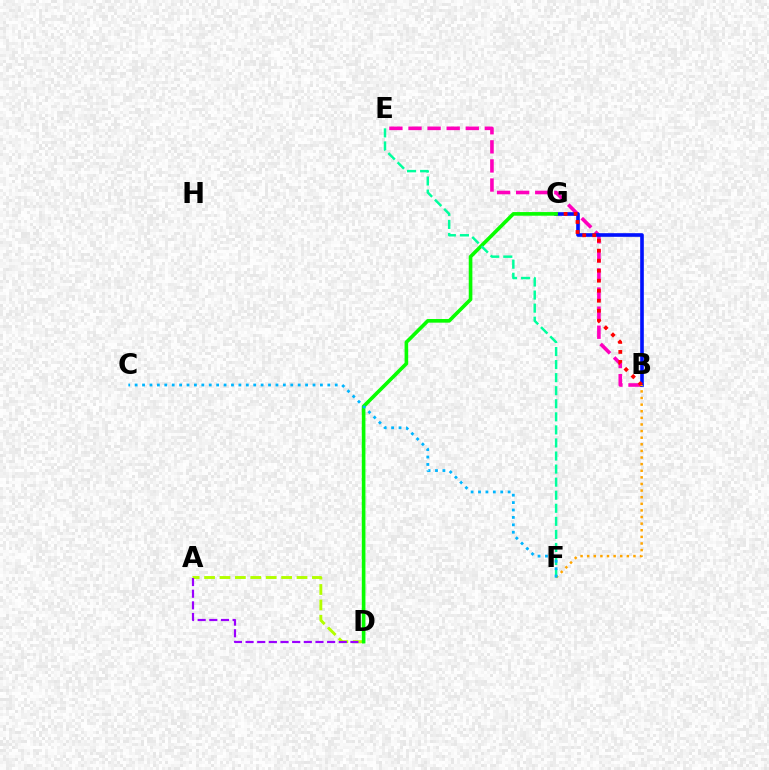{('B', 'E'): [{'color': '#ff00bd', 'line_style': 'dashed', 'thickness': 2.59}], ('B', 'G'): [{'color': '#0010ff', 'line_style': 'solid', 'thickness': 2.61}, {'color': '#ff0000', 'line_style': 'dotted', 'thickness': 2.72}], ('A', 'D'): [{'color': '#b3ff00', 'line_style': 'dashed', 'thickness': 2.09}, {'color': '#9b00ff', 'line_style': 'dashed', 'thickness': 1.58}], ('B', 'F'): [{'color': '#ffa500', 'line_style': 'dotted', 'thickness': 1.8}], ('D', 'G'): [{'color': '#08ff00', 'line_style': 'solid', 'thickness': 2.61}], ('E', 'F'): [{'color': '#00ff9d', 'line_style': 'dashed', 'thickness': 1.77}], ('C', 'F'): [{'color': '#00b5ff', 'line_style': 'dotted', 'thickness': 2.01}]}